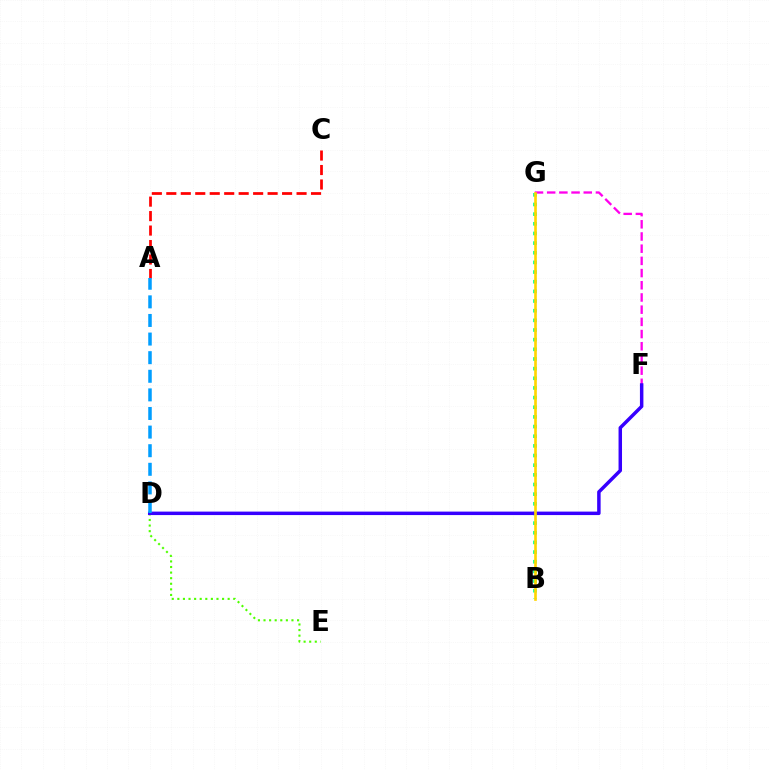{('D', 'E'): [{'color': '#4fff00', 'line_style': 'dotted', 'thickness': 1.52}], ('F', 'G'): [{'color': '#ff00ed', 'line_style': 'dashed', 'thickness': 1.66}], ('B', 'G'): [{'color': '#00ff86', 'line_style': 'dotted', 'thickness': 2.62}, {'color': '#ffd500', 'line_style': 'solid', 'thickness': 1.9}], ('A', 'C'): [{'color': '#ff0000', 'line_style': 'dashed', 'thickness': 1.97}], ('D', 'F'): [{'color': '#3700ff', 'line_style': 'solid', 'thickness': 2.5}], ('A', 'D'): [{'color': '#009eff', 'line_style': 'dashed', 'thickness': 2.53}]}